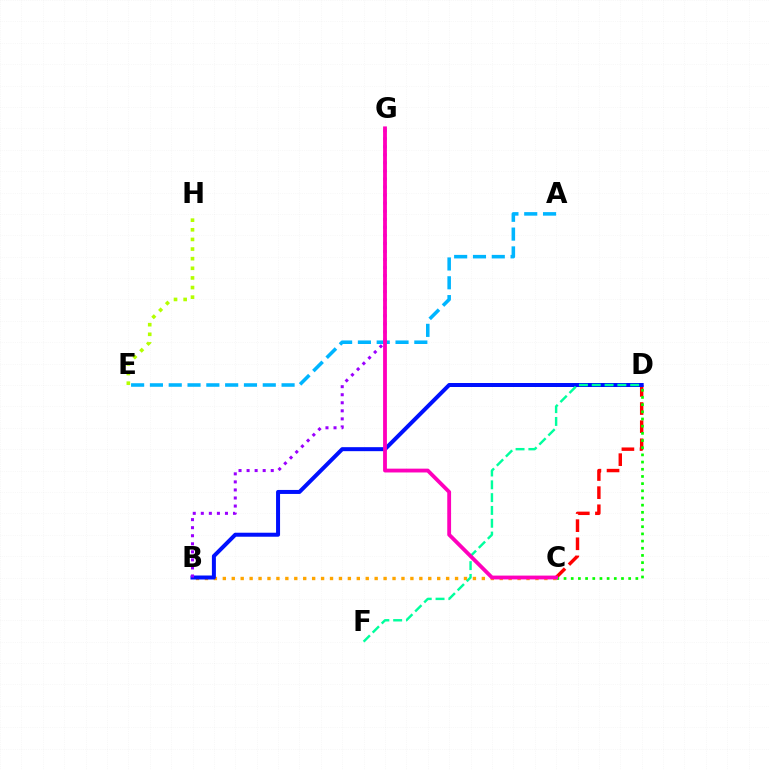{('C', 'D'): [{'color': '#ff0000', 'line_style': 'dashed', 'thickness': 2.46}, {'color': '#08ff00', 'line_style': 'dotted', 'thickness': 1.95}], ('E', 'H'): [{'color': '#b3ff00', 'line_style': 'dotted', 'thickness': 2.61}], ('B', 'C'): [{'color': '#ffa500', 'line_style': 'dotted', 'thickness': 2.43}], ('B', 'D'): [{'color': '#0010ff', 'line_style': 'solid', 'thickness': 2.88}], ('A', 'E'): [{'color': '#00b5ff', 'line_style': 'dashed', 'thickness': 2.56}], ('D', 'F'): [{'color': '#00ff9d', 'line_style': 'dashed', 'thickness': 1.74}], ('B', 'G'): [{'color': '#9b00ff', 'line_style': 'dotted', 'thickness': 2.19}], ('C', 'G'): [{'color': '#ff00bd', 'line_style': 'solid', 'thickness': 2.75}]}